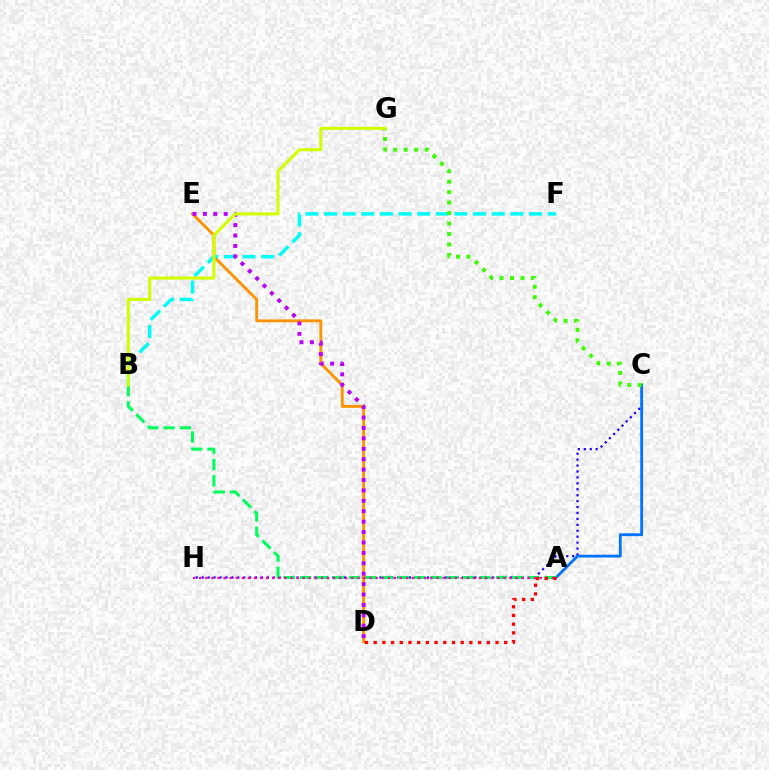{('C', 'H'): [{'color': '#2500ff', 'line_style': 'dotted', 'thickness': 1.61}], ('A', 'C'): [{'color': '#0074ff', 'line_style': 'solid', 'thickness': 2.05}], ('D', 'E'): [{'color': '#ff9400', 'line_style': 'solid', 'thickness': 2.09}, {'color': '#b900ff', 'line_style': 'dotted', 'thickness': 2.83}], ('B', 'F'): [{'color': '#00fff6', 'line_style': 'dashed', 'thickness': 2.53}], ('A', 'B'): [{'color': '#00ff5c', 'line_style': 'dashed', 'thickness': 2.22}], ('A', 'H'): [{'color': '#ff00ac', 'line_style': 'dotted', 'thickness': 1.65}], ('A', 'D'): [{'color': '#ff0000', 'line_style': 'dotted', 'thickness': 2.36}], ('C', 'G'): [{'color': '#3dff00', 'line_style': 'dotted', 'thickness': 2.85}], ('B', 'G'): [{'color': '#d1ff00', 'line_style': 'solid', 'thickness': 2.22}]}